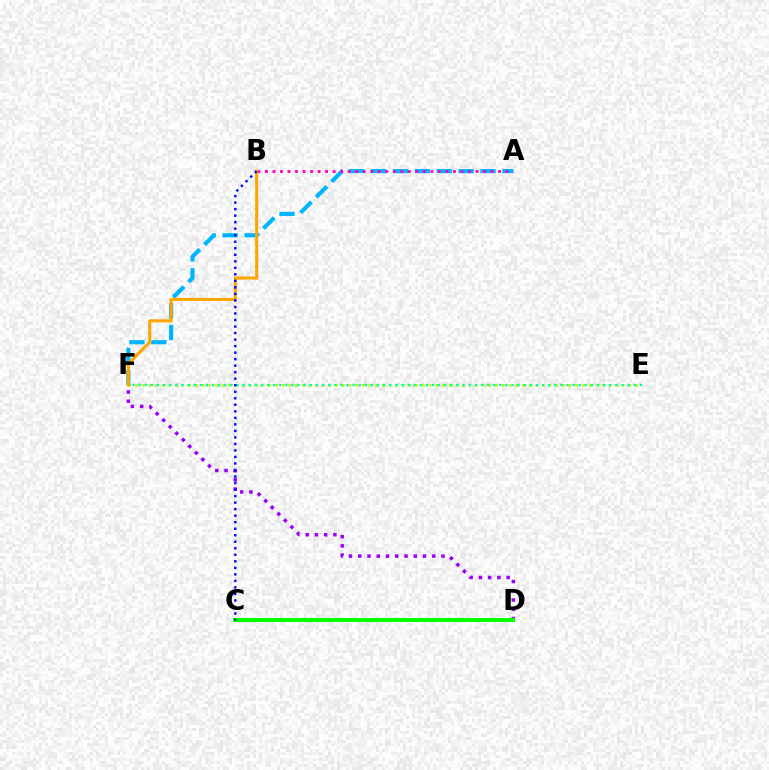{('E', 'F'): [{'color': '#b3ff00', 'line_style': 'dotted', 'thickness': 1.81}, {'color': '#00ff9d', 'line_style': 'dotted', 'thickness': 1.66}], ('A', 'F'): [{'color': '#00b5ff', 'line_style': 'dashed', 'thickness': 2.97}], ('D', 'F'): [{'color': '#9b00ff', 'line_style': 'dotted', 'thickness': 2.51}], ('C', 'D'): [{'color': '#ff0000', 'line_style': 'dashed', 'thickness': 2.71}, {'color': '#08ff00', 'line_style': 'solid', 'thickness': 2.88}], ('A', 'B'): [{'color': '#ff00bd', 'line_style': 'dotted', 'thickness': 2.04}], ('B', 'F'): [{'color': '#ffa500', 'line_style': 'solid', 'thickness': 2.19}], ('B', 'C'): [{'color': '#0010ff', 'line_style': 'dotted', 'thickness': 1.77}]}